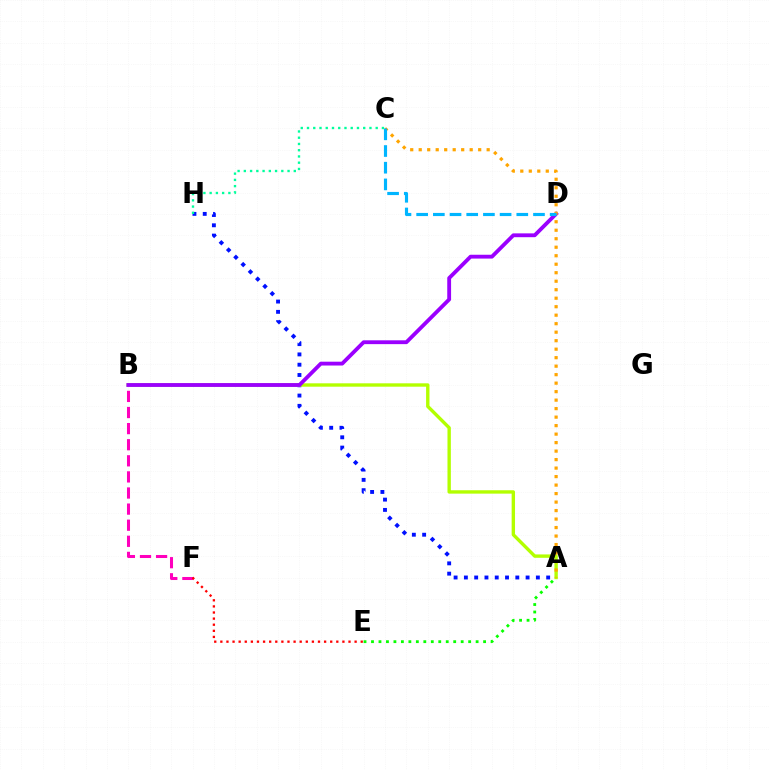{('A', 'H'): [{'color': '#0010ff', 'line_style': 'dotted', 'thickness': 2.79}], ('A', 'E'): [{'color': '#08ff00', 'line_style': 'dotted', 'thickness': 2.03}], ('B', 'F'): [{'color': '#ff00bd', 'line_style': 'dashed', 'thickness': 2.19}], ('A', 'B'): [{'color': '#b3ff00', 'line_style': 'solid', 'thickness': 2.43}], ('B', 'D'): [{'color': '#9b00ff', 'line_style': 'solid', 'thickness': 2.76}], ('A', 'C'): [{'color': '#ffa500', 'line_style': 'dotted', 'thickness': 2.31}], ('C', 'H'): [{'color': '#00ff9d', 'line_style': 'dotted', 'thickness': 1.7}], ('E', 'F'): [{'color': '#ff0000', 'line_style': 'dotted', 'thickness': 1.66}], ('C', 'D'): [{'color': '#00b5ff', 'line_style': 'dashed', 'thickness': 2.27}]}